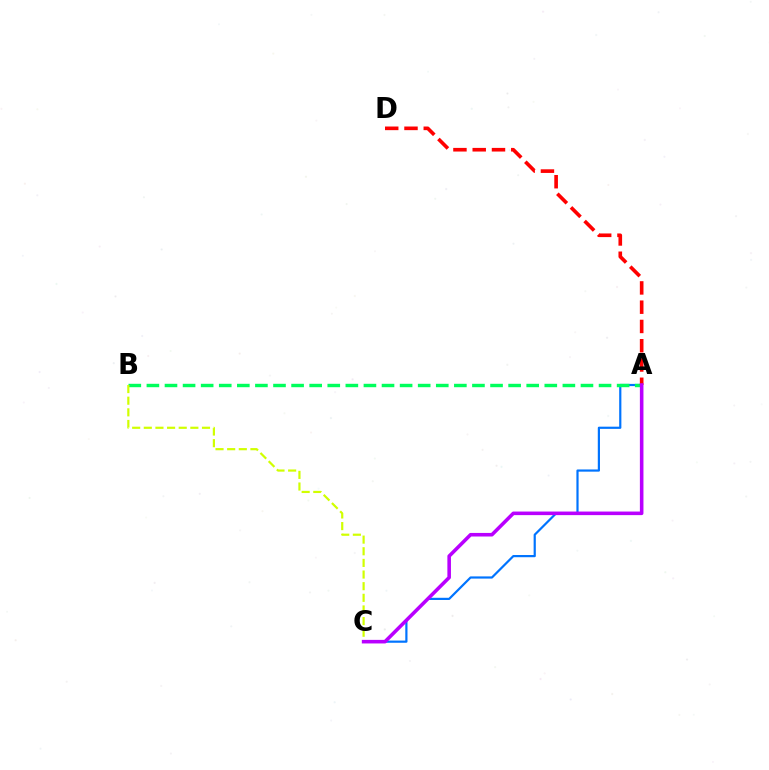{('A', 'C'): [{'color': '#0074ff', 'line_style': 'solid', 'thickness': 1.58}, {'color': '#b900ff', 'line_style': 'solid', 'thickness': 2.57}], ('A', 'B'): [{'color': '#00ff5c', 'line_style': 'dashed', 'thickness': 2.46}], ('B', 'C'): [{'color': '#d1ff00', 'line_style': 'dashed', 'thickness': 1.58}], ('A', 'D'): [{'color': '#ff0000', 'line_style': 'dashed', 'thickness': 2.62}]}